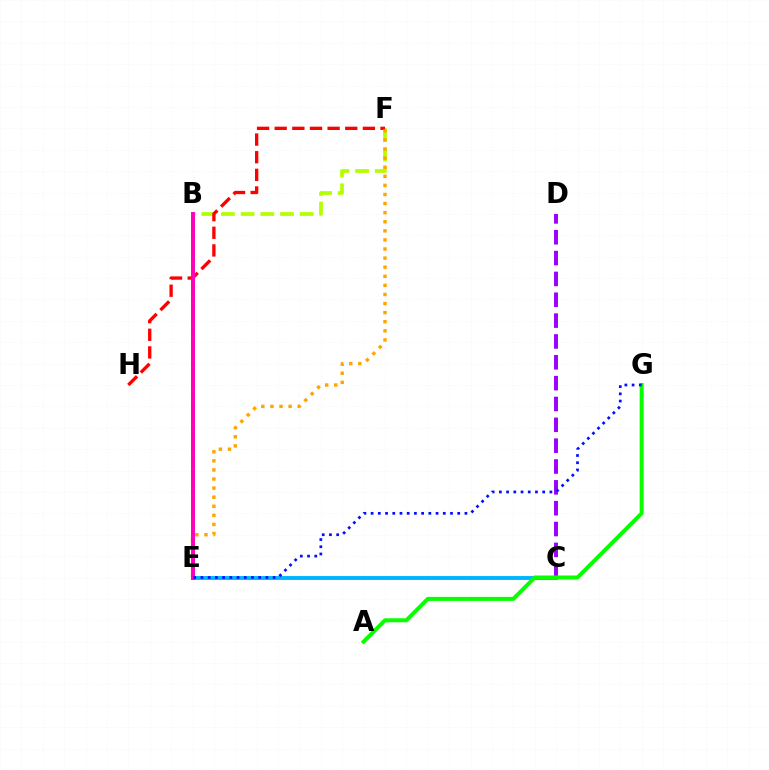{('B', 'E'): [{'color': '#00ff9d', 'line_style': 'solid', 'thickness': 2.83}, {'color': '#ff00bd', 'line_style': 'solid', 'thickness': 2.83}], ('C', 'D'): [{'color': '#9b00ff', 'line_style': 'dashed', 'thickness': 2.83}], ('C', 'E'): [{'color': '#00b5ff', 'line_style': 'solid', 'thickness': 2.81}], ('A', 'G'): [{'color': '#08ff00', 'line_style': 'solid', 'thickness': 2.88}], ('B', 'F'): [{'color': '#b3ff00', 'line_style': 'dashed', 'thickness': 2.67}], ('F', 'H'): [{'color': '#ff0000', 'line_style': 'dashed', 'thickness': 2.4}], ('E', 'F'): [{'color': '#ffa500', 'line_style': 'dotted', 'thickness': 2.47}], ('E', 'G'): [{'color': '#0010ff', 'line_style': 'dotted', 'thickness': 1.96}]}